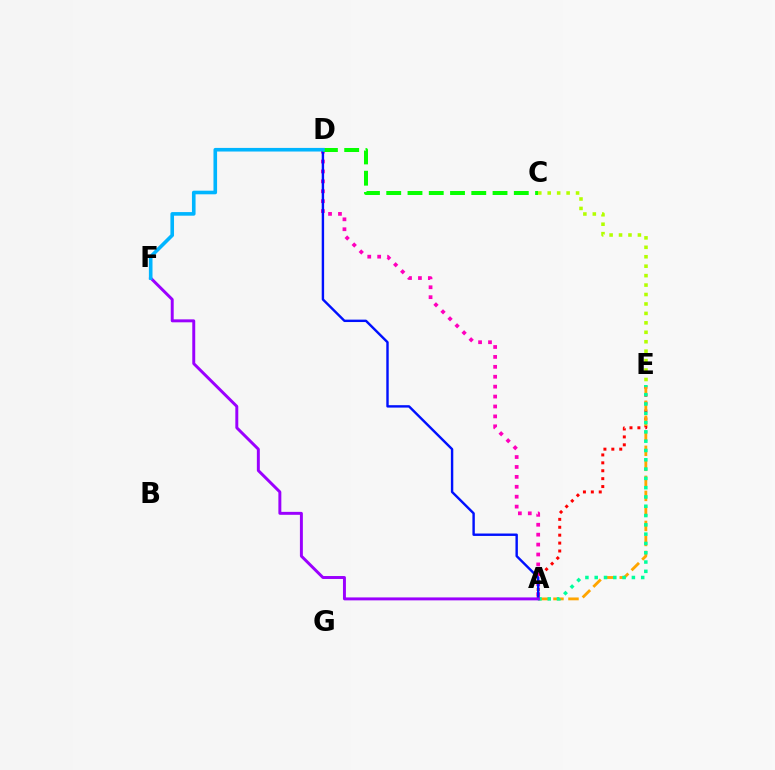{('A', 'D'): [{'color': '#ff00bd', 'line_style': 'dotted', 'thickness': 2.69}, {'color': '#0010ff', 'line_style': 'solid', 'thickness': 1.74}], ('C', 'E'): [{'color': '#b3ff00', 'line_style': 'dotted', 'thickness': 2.57}], ('A', 'E'): [{'color': '#ff0000', 'line_style': 'dotted', 'thickness': 2.15}, {'color': '#ffa500', 'line_style': 'dashed', 'thickness': 2.04}, {'color': '#00ff9d', 'line_style': 'dotted', 'thickness': 2.53}], ('C', 'D'): [{'color': '#08ff00', 'line_style': 'dashed', 'thickness': 2.89}], ('A', 'F'): [{'color': '#9b00ff', 'line_style': 'solid', 'thickness': 2.12}], ('D', 'F'): [{'color': '#00b5ff', 'line_style': 'solid', 'thickness': 2.6}]}